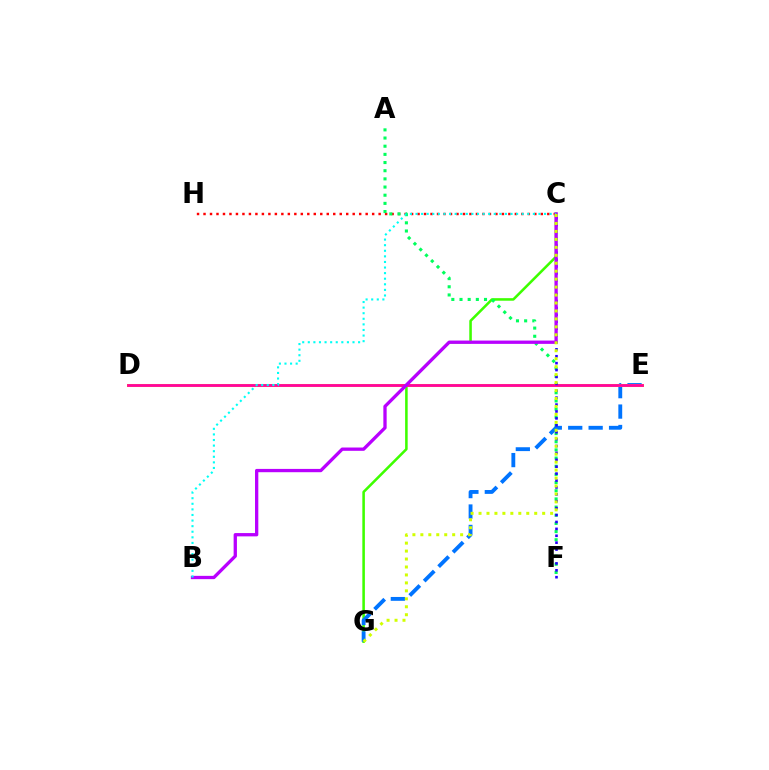{('C', 'H'): [{'color': '#ff0000', 'line_style': 'dotted', 'thickness': 1.76}], ('C', 'G'): [{'color': '#3dff00', 'line_style': 'solid', 'thickness': 1.84}, {'color': '#d1ff00', 'line_style': 'dotted', 'thickness': 2.16}], ('A', 'F'): [{'color': '#00ff5c', 'line_style': 'dotted', 'thickness': 2.22}], ('E', 'G'): [{'color': '#0074ff', 'line_style': 'dashed', 'thickness': 2.77}], ('D', 'E'): [{'color': '#ff9400', 'line_style': 'solid', 'thickness': 2.16}, {'color': '#ff00ac', 'line_style': 'solid', 'thickness': 1.87}], ('C', 'F'): [{'color': '#2500ff', 'line_style': 'dotted', 'thickness': 1.88}], ('B', 'C'): [{'color': '#b900ff', 'line_style': 'solid', 'thickness': 2.38}, {'color': '#00fff6', 'line_style': 'dotted', 'thickness': 1.52}]}